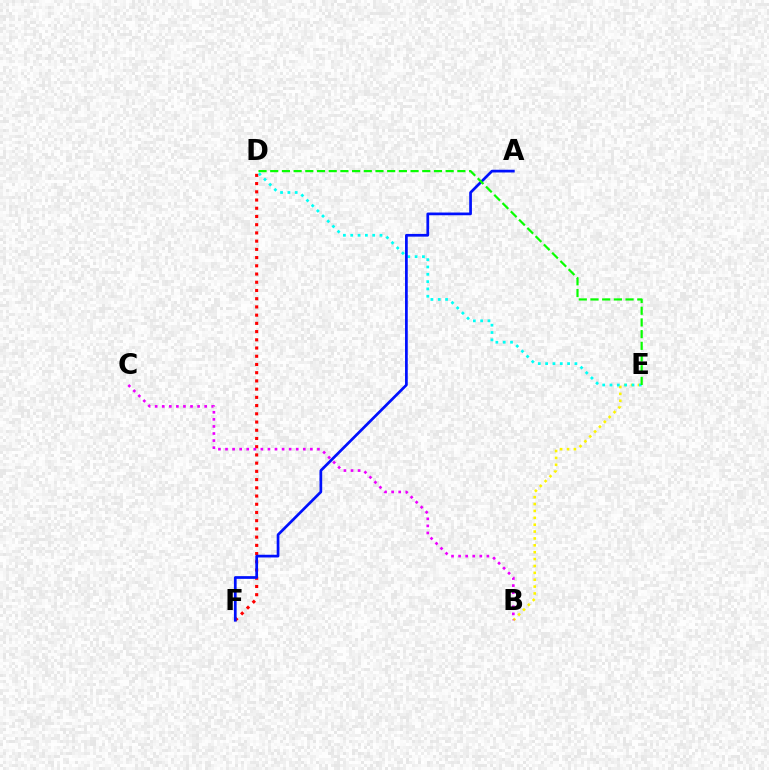{('B', 'E'): [{'color': '#fcf500', 'line_style': 'dotted', 'thickness': 1.87}], ('D', 'F'): [{'color': '#ff0000', 'line_style': 'dotted', 'thickness': 2.23}], ('D', 'E'): [{'color': '#00fff6', 'line_style': 'dotted', 'thickness': 1.99}, {'color': '#08ff00', 'line_style': 'dashed', 'thickness': 1.59}], ('A', 'F'): [{'color': '#0010ff', 'line_style': 'solid', 'thickness': 1.96}], ('B', 'C'): [{'color': '#ee00ff', 'line_style': 'dotted', 'thickness': 1.92}]}